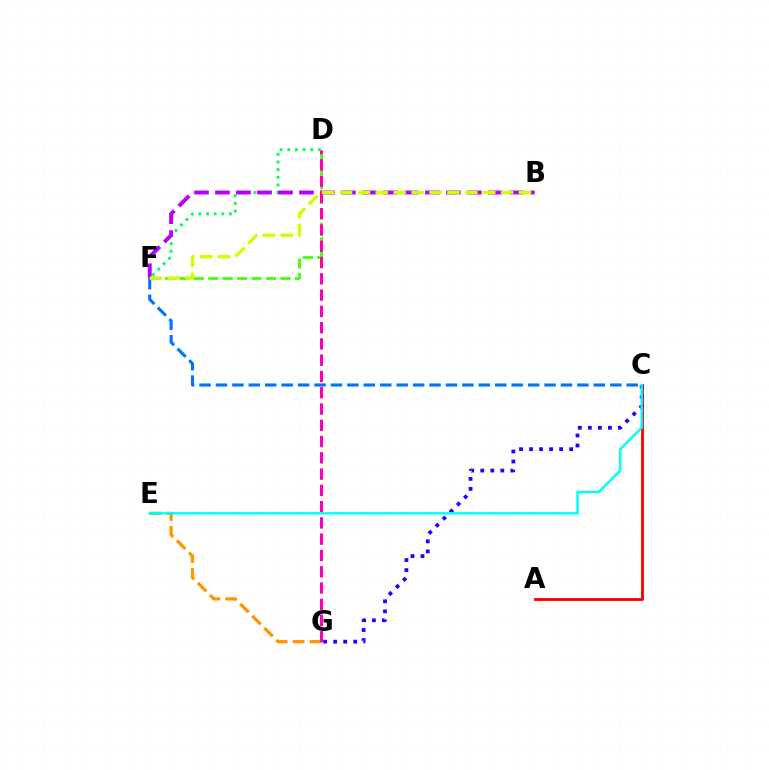{('C', 'F'): [{'color': '#0074ff', 'line_style': 'dashed', 'thickness': 2.23}], ('E', 'G'): [{'color': '#ff9400', 'line_style': 'dashed', 'thickness': 2.31}], ('D', 'F'): [{'color': '#3dff00', 'line_style': 'dashed', 'thickness': 1.96}, {'color': '#00ff5c', 'line_style': 'dotted', 'thickness': 2.08}], ('B', 'F'): [{'color': '#b900ff', 'line_style': 'dashed', 'thickness': 2.85}, {'color': '#d1ff00', 'line_style': 'dashed', 'thickness': 2.43}], ('A', 'C'): [{'color': '#ff0000', 'line_style': 'solid', 'thickness': 2.04}], ('C', 'G'): [{'color': '#2500ff', 'line_style': 'dotted', 'thickness': 2.72}], ('D', 'G'): [{'color': '#ff00ac', 'line_style': 'dashed', 'thickness': 2.21}], ('C', 'E'): [{'color': '#00fff6', 'line_style': 'solid', 'thickness': 1.77}]}